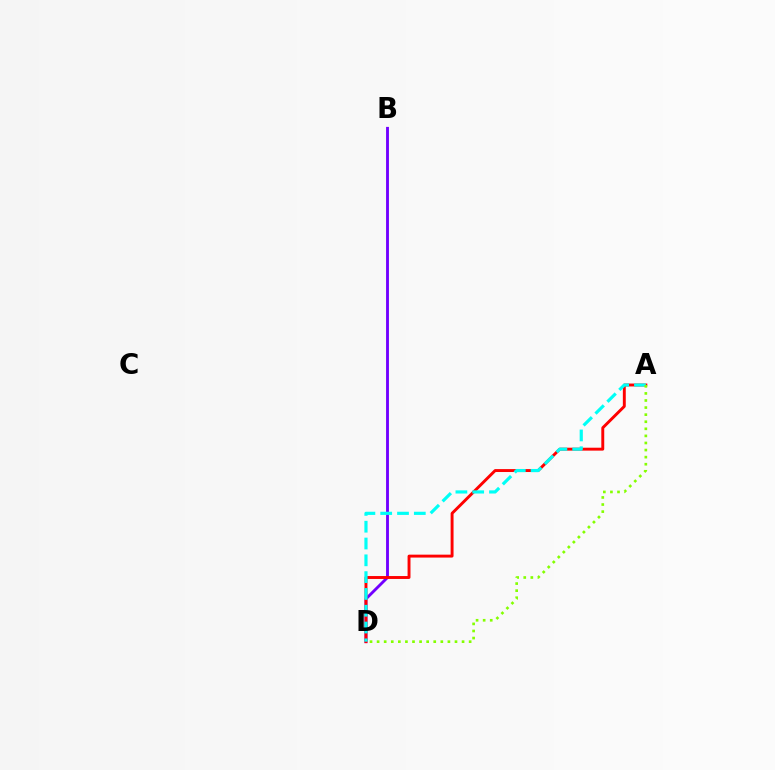{('B', 'D'): [{'color': '#7200ff', 'line_style': 'solid', 'thickness': 2.07}], ('A', 'D'): [{'color': '#ff0000', 'line_style': 'solid', 'thickness': 2.1}, {'color': '#00fff6', 'line_style': 'dashed', 'thickness': 2.28}, {'color': '#84ff00', 'line_style': 'dotted', 'thickness': 1.92}]}